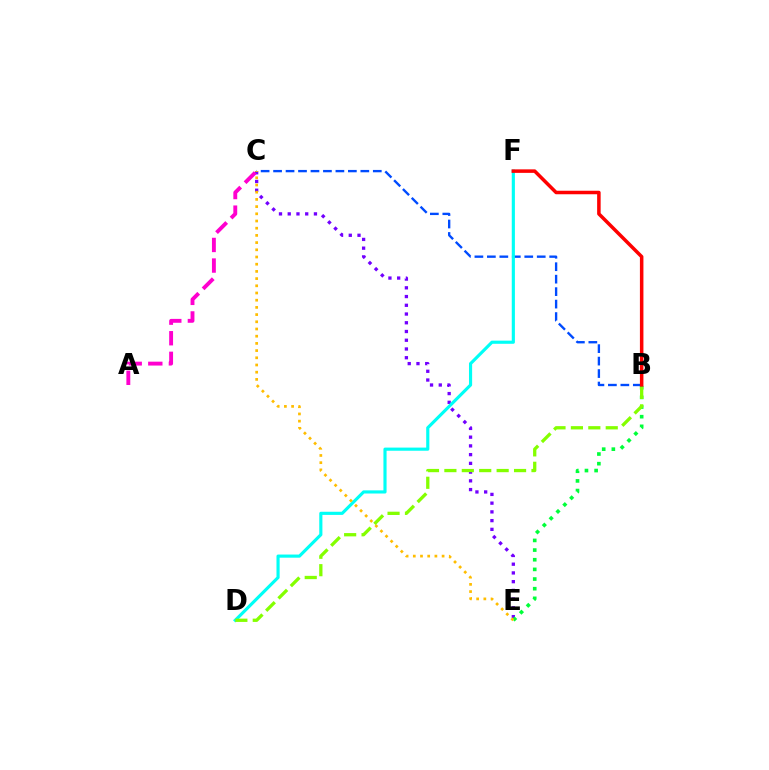{('C', 'E'): [{'color': '#7200ff', 'line_style': 'dotted', 'thickness': 2.37}, {'color': '#ffbd00', 'line_style': 'dotted', 'thickness': 1.96}], ('B', 'C'): [{'color': '#004bff', 'line_style': 'dashed', 'thickness': 1.69}], ('A', 'C'): [{'color': '#ff00cf', 'line_style': 'dashed', 'thickness': 2.8}], ('D', 'F'): [{'color': '#00fff6', 'line_style': 'solid', 'thickness': 2.26}], ('B', 'E'): [{'color': '#00ff39', 'line_style': 'dotted', 'thickness': 2.62}], ('B', 'F'): [{'color': '#ff0000', 'line_style': 'solid', 'thickness': 2.53}], ('B', 'D'): [{'color': '#84ff00', 'line_style': 'dashed', 'thickness': 2.37}]}